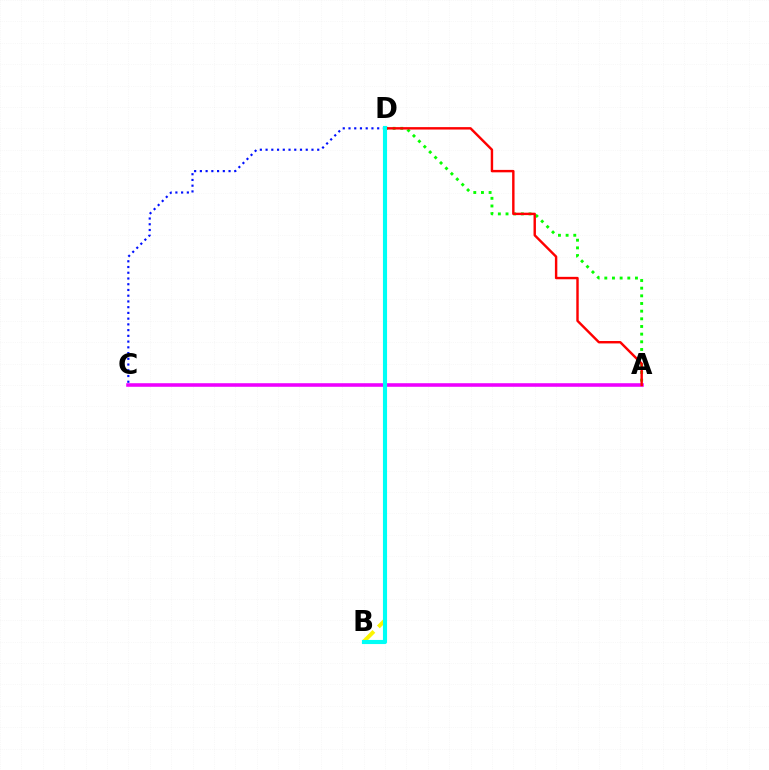{('A', 'D'): [{'color': '#08ff00', 'line_style': 'dotted', 'thickness': 2.08}, {'color': '#ff0000', 'line_style': 'solid', 'thickness': 1.74}], ('A', 'C'): [{'color': '#ee00ff', 'line_style': 'solid', 'thickness': 2.57}], ('C', 'D'): [{'color': '#0010ff', 'line_style': 'dotted', 'thickness': 1.56}], ('B', 'D'): [{'color': '#fcf500', 'line_style': 'dashed', 'thickness': 2.83}, {'color': '#00fff6', 'line_style': 'solid', 'thickness': 2.96}]}